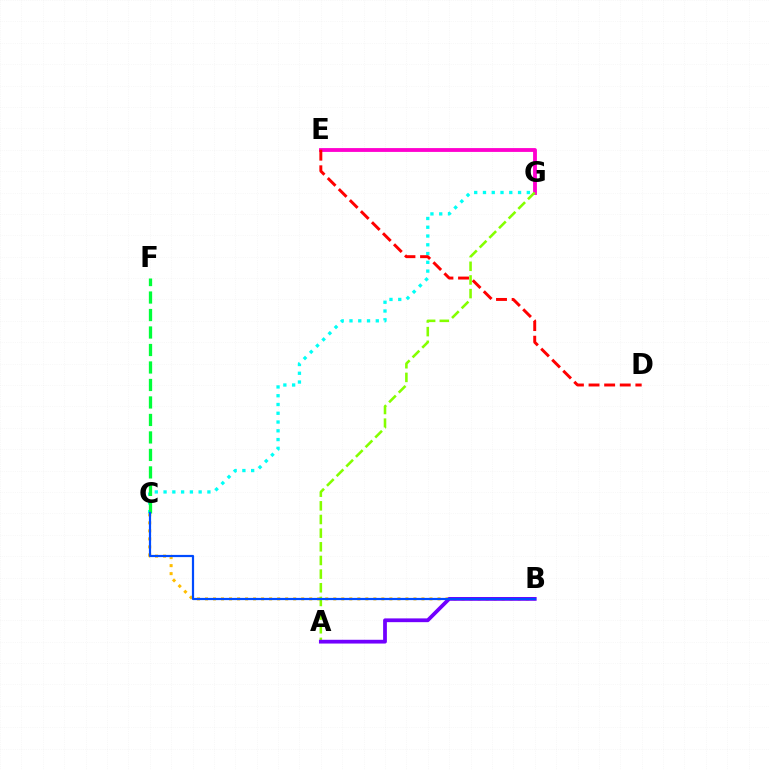{('B', 'C'): [{'color': '#ffbd00', 'line_style': 'dotted', 'thickness': 2.18}, {'color': '#004bff', 'line_style': 'solid', 'thickness': 1.59}], ('C', 'G'): [{'color': '#00fff6', 'line_style': 'dotted', 'thickness': 2.38}], ('E', 'G'): [{'color': '#ff00cf', 'line_style': 'solid', 'thickness': 2.76}], ('D', 'E'): [{'color': '#ff0000', 'line_style': 'dashed', 'thickness': 2.12}], ('A', 'G'): [{'color': '#84ff00', 'line_style': 'dashed', 'thickness': 1.86}], ('A', 'B'): [{'color': '#7200ff', 'line_style': 'solid', 'thickness': 2.71}], ('C', 'F'): [{'color': '#00ff39', 'line_style': 'dashed', 'thickness': 2.38}]}